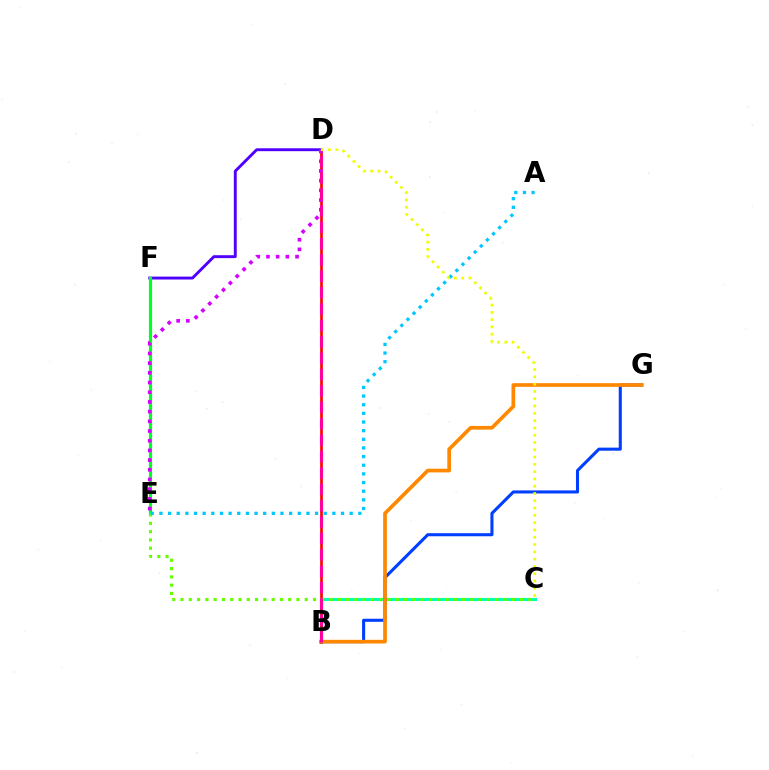{('B', 'C'): [{'color': '#00ffaf', 'line_style': 'solid', 'thickness': 2.22}], ('B', 'D'): [{'color': '#ff0000', 'line_style': 'solid', 'thickness': 1.91}, {'color': '#ff00a0', 'line_style': 'dashed', 'thickness': 2.23}], ('B', 'G'): [{'color': '#003fff', 'line_style': 'solid', 'thickness': 2.21}, {'color': '#ff8800', 'line_style': 'solid', 'thickness': 2.65}], ('D', 'F'): [{'color': '#4f00ff', 'line_style': 'solid', 'thickness': 2.09}], ('E', 'F'): [{'color': '#00ff27', 'line_style': 'solid', 'thickness': 2.29}], ('C', 'E'): [{'color': '#66ff00', 'line_style': 'dotted', 'thickness': 2.25}], ('D', 'E'): [{'color': '#d600ff', 'line_style': 'dotted', 'thickness': 2.63}], ('A', 'E'): [{'color': '#00c7ff', 'line_style': 'dotted', 'thickness': 2.35}], ('C', 'D'): [{'color': '#eeff00', 'line_style': 'dotted', 'thickness': 1.98}]}